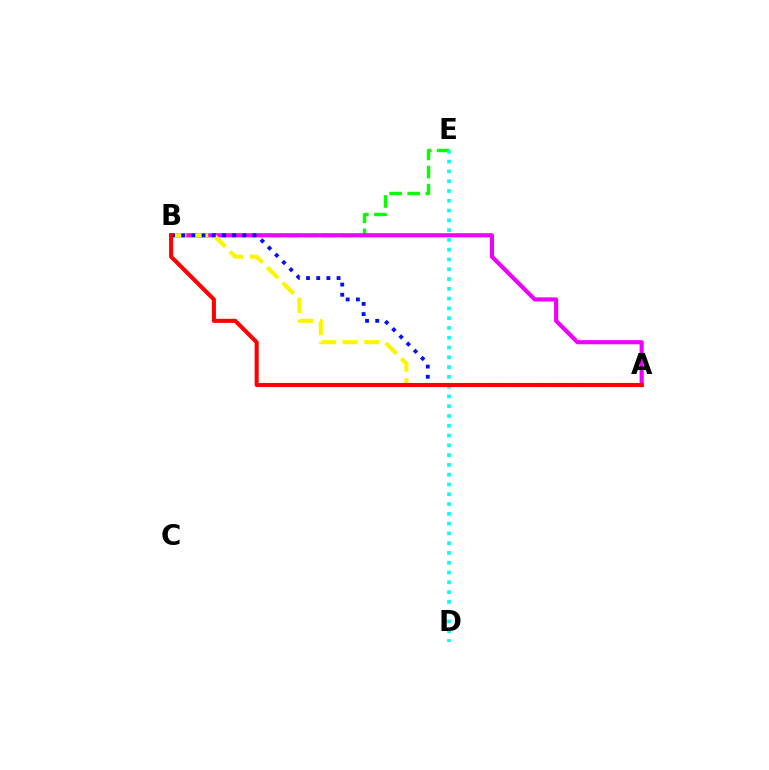{('B', 'E'): [{'color': '#08ff00', 'line_style': 'dashed', 'thickness': 2.46}], ('D', 'E'): [{'color': '#00fff6', 'line_style': 'dotted', 'thickness': 2.66}], ('A', 'B'): [{'color': '#ee00ff', 'line_style': 'solid', 'thickness': 2.98}, {'color': '#fcf500', 'line_style': 'dashed', 'thickness': 2.97}, {'color': '#0010ff', 'line_style': 'dotted', 'thickness': 2.77}, {'color': '#ff0000', 'line_style': 'solid', 'thickness': 2.94}]}